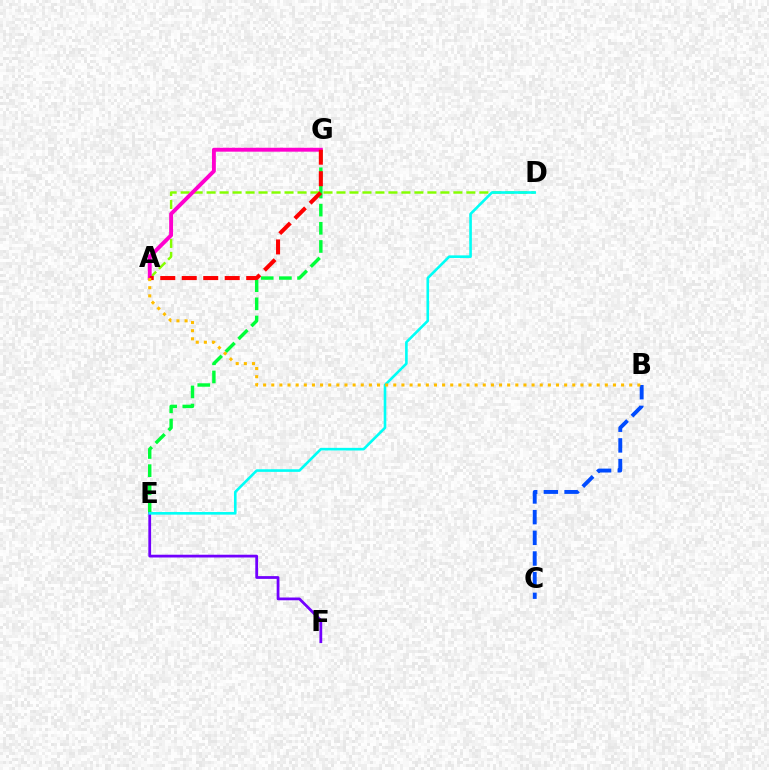{('B', 'C'): [{'color': '#004bff', 'line_style': 'dashed', 'thickness': 2.81}], ('E', 'G'): [{'color': '#00ff39', 'line_style': 'dashed', 'thickness': 2.47}], ('A', 'D'): [{'color': '#84ff00', 'line_style': 'dashed', 'thickness': 1.76}], ('A', 'G'): [{'color': '#ff00cf', 'line_style': 'solid', 'thickness': 2.81}, {'color': '#ff0000', 'line_style': 'dashed', 'thickness': 2.92}], ('E', 'F'): [{'color': '#7200ff', 'line_style': 'solid', 'thickness': 1.99}], ('D', 'E'): [{'color': '#00fff6', 'line_style': 'solid', 'thickness': 1.89}], ('A', 'B'): [{'color': '#ffbd00', 'line_style': 'dotted', 'thickness': 2.21}]}